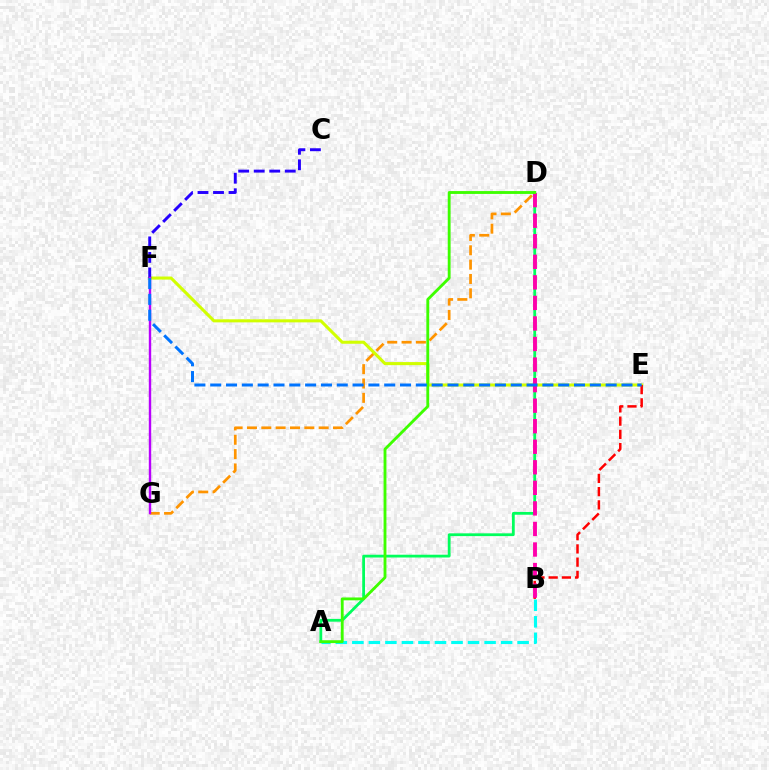{('D', 'G'): [{'color': '#ff9400', 'line_style': 'dashed', 'thickness': 1.95}], ('E', 'F'): [{'color': '#d1ff00', 'line_style': 'solid', 'thickness': 2.21}, {'color': '#0074ff', 'line_style': 'dashed', 'thickness': 2.15}], ('A', 'B'): [{'color': '#00fff6', 'line_style': 'dashed', 'thickness': 2.25}], ('A', 'D'): [{'color': '#00ff5c', 'line_style': 'solid', 'thickness': 2.0}, {'color': '#3dff00', 'line_style': 'solid', 'thickness': 2.05}], ('B', 'E'): [{'color': '#ff0000', 'line_style': 'dashed', 'thickness': 1.8}], ('C', 'F'): [{'color': '#2500ff', 'line_style': 'dashed', 'thickness': 2.11}], ('F', 'G'): [{'color': '#b900ff', 'line_style': 'solid', 'thickness': 1.73}], ('B', 'D'): [{'color': '#ff00ac', 'line_style': 'dashed', 'thickness': 2.79}]}